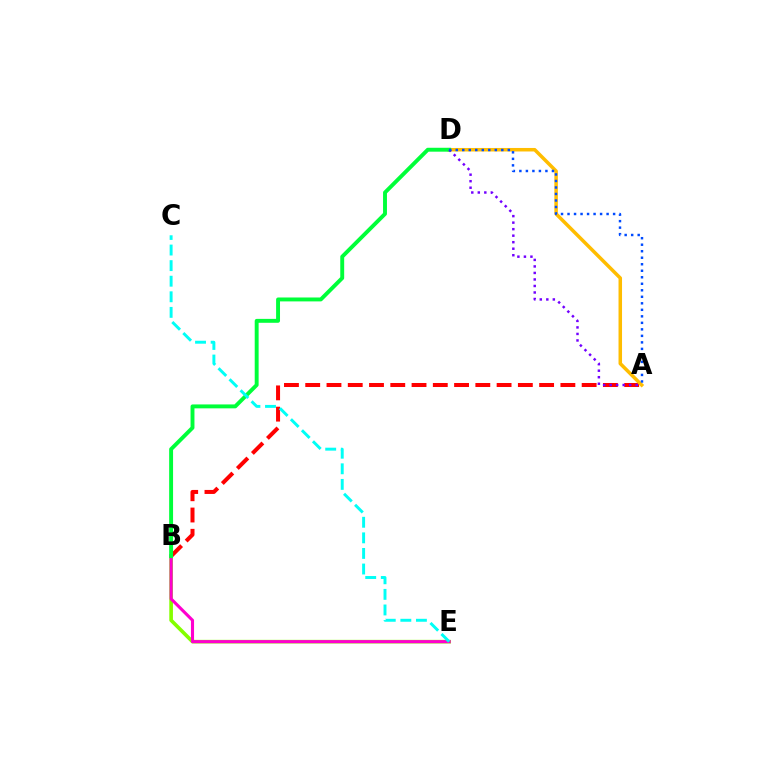{('A', 'B'): [{'color': '#ff0000', 'line_style': 'dashed', 'thickness': 2.89}], ('B', 'E'): [{'color': '#84ff00', 'line_style': 'solid', 'thickness': 2.62}, {'color': '#ff00cf', 'line_style': 'solid', 'thickness': 2.23}], ('A', 'D'): [{'color': '#ffbd00', 'line_style': 'solid', 'thickness': 2.53}, {'color': '#7200ff', 'line_style': 'dotted', 'thickness': 1.77}, {'color': '#004bff', 'line_style': 'dotted', 'thickness': 1.77}], ('B', 'D'): [{'color': '#00ff39', 'line_style': 'solid', 'thickness': 2.81}], ('C', 'E'): [{'color': '#00fff6', 'line_style': 'dashed', 'thickness': 2.12}]}